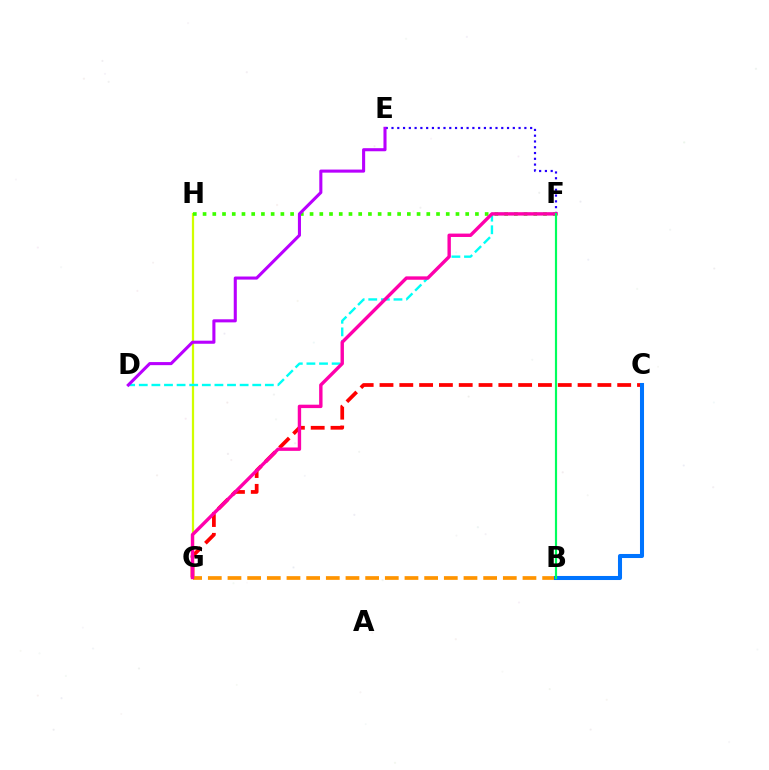{('G', 'H'): [{'color': '#d1ff00', 'line_style': 'solid', 'thickness': 1.61}], ('C', 'G'): [{'color': '#ff0000', 'line_style': 'dashed', 'thickness': 2.69}], ('B', 'G'): [{'color': '#ff9400', 'line_style': 'dashed', 'thickness': 2.67}], ('B', 'C'): [{'color': '#0074ff', 'line_style': 'solid', 'thickness': 2.92}], ('E', 'F'): [{'color': '#2500ff', 'line_style': 'dotted', 'thickness': 1.57}], ('D', 'F'): [{'color': '#00fff6', 'line_style': 'dashed', 'thickness': 1.71}], ('F', 'H'): [{'color': '#3dff00', 'line_style': 'dotted', 'thickness': 2.64}], ('F', 'G'): [{'color': '#ff00ac', 'line_style': 'solid', 'thickness': 2.44}], ('D', 'E'): [{'color': '#b900ff', 'line_style': 'solid', 'thickness': 2.22}], ('B', 'F'): [{'color': '#00ff5c', 'line_style': 'solid', 'thickness': 1.56}]}